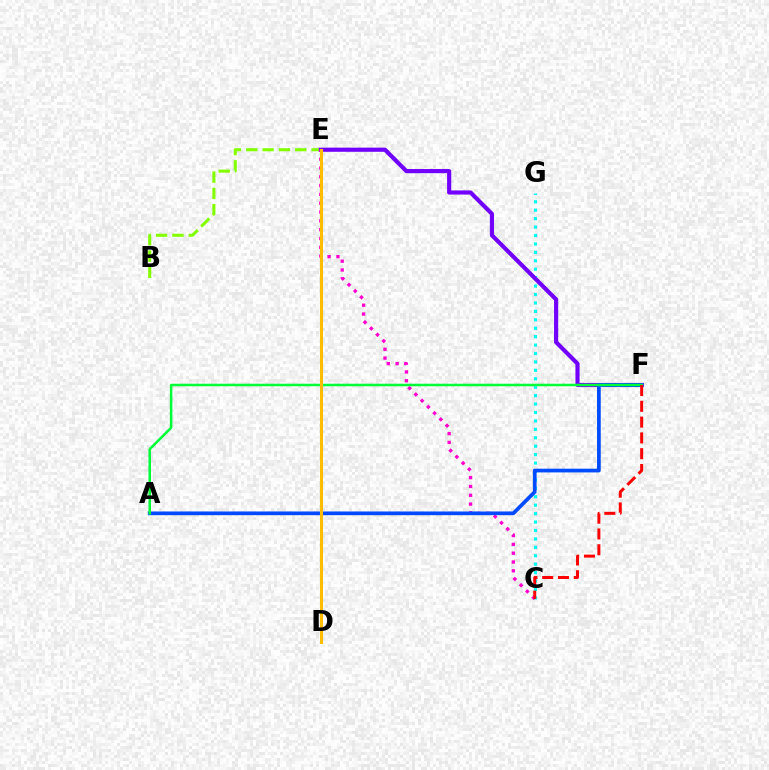{('B', 'E'): [{'color': '#84ff00', 'line_style': 'dashed', 'thickness': 2.22}], ('C', 'G'): [{'color': '#00fff6', 'line_style': 'dotted', 'thickness': 2.29}], ('E', 'F'): [{'color': '#7200ff', 'line_style': 'solid', 'thickness': 2.99}], ('C', 'E'): [{'color': '#ff00cf', 'line_style': 'dotted', 'thickness': 2.4}], ('A', 'F'): [{'color': '#004bff', 'line_style': 'solid', 'thickness': 2.67}, {'color': '#00ff39', 'line_style': 'solid', 'thickness': 1.82}], ('C', 'F'): [{'color': '#ff0000', 'line_style': 'dashed', 'thickness': 2.15}], ('D', 'E'): [{'color': '#ffbd00', 'line_style': 'solid', 'thickness': 2.19}]}